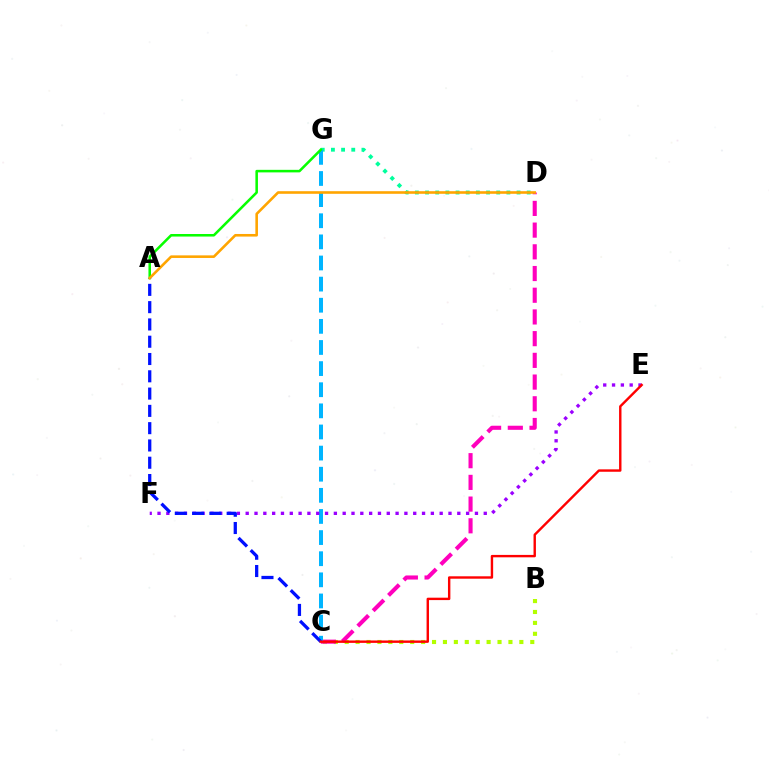{('D', 'G'): [{'color': '#00ff9d', 'line_style': 'dotted', 'thickness': 2.76}], ('B', 'C'): [{'color': '#b3ff00', 'line_style': 'dotted', 'thickness': 2.97}], ('C', 'D'): [{'color': '#ff00bd', 'line_style': 'dashed', 'thickness': 2.95}], ('C', 'G'): [{'color': '#00b5ff', 'line_style': 'dashed', 'thickness': 2.87}], ('E', 'F'): [{'color': '#9b00ff', 'line_style': 'dotted', 'thickness': 2.4}], ('A', 'G'): [{'color': '#08ff00', 'line_style': 'solid', 'thickness': 1.83}], ('A', 'C'): [{'color': '#0010ff', 'line_style': 'dashed', 'thickness': 2.35}], ('C', 'E'): [{'color': '#ff0000', 'line_style': 'solid', 'thickness': 1.73}], ('A', 'D'): [{'color': '#ffa500', 'line_style': 'solid', 'thickness': 1.87}]}